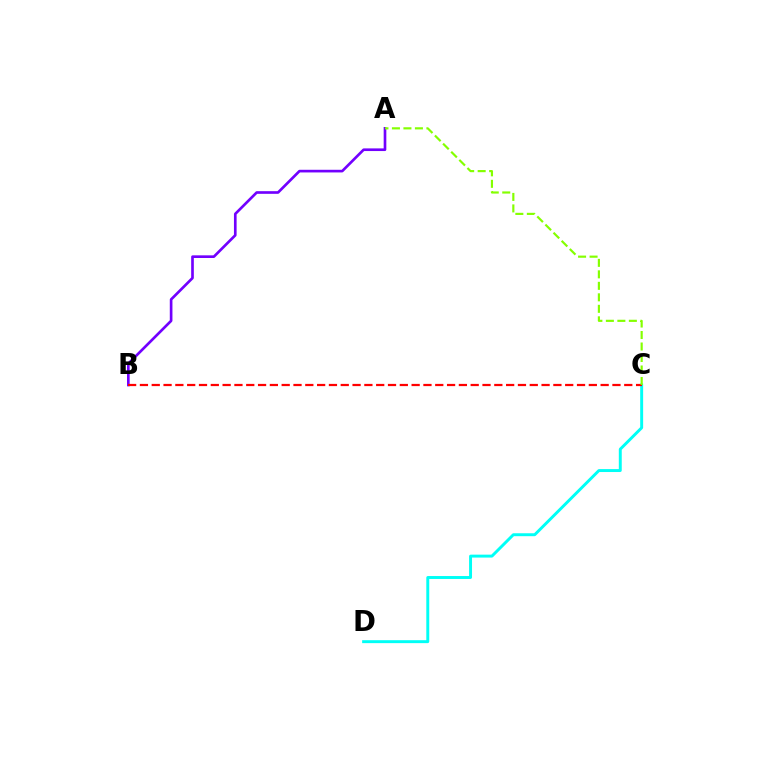{('C', 'D'): [{'color': '#00fff6', 'line_style': 'solid', 'thickness': 2.11}], ('A', 'B'): [{'color': '#7200ff', 'line_style': 'solid', 'thickness': 1.91}], ('B', 'C'): [{'color': '#ff0000', 'line_style': 'dashed', 'thickness': 1.6}], ('A', 'C'): [{'color': '#84ff00', 'line_style': 'dashed', 'thickness': 1.56}]}